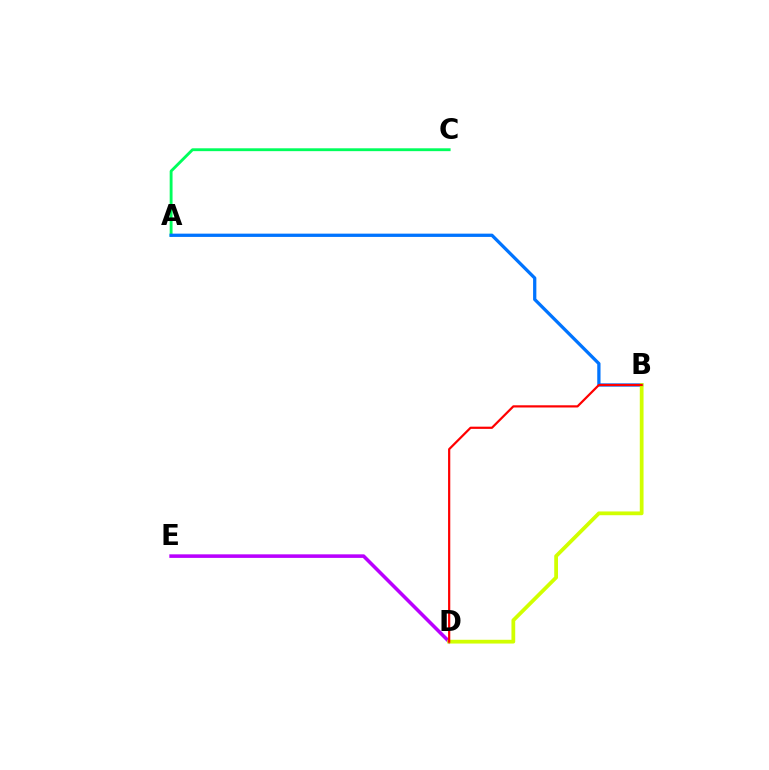{('A', 'C'): [{'color': '#00ff5c', 'line_style': 'solid', 'thickness': 2.06}], ('A', 'B'): [{'color': '#0074ff', 'line_style': 'solid', 'thickness': 2.35}], ('D', 'E'): [{'color': '#b900ff', 'line_style': 'solid', 'thickness': 2.56}], ('B', 'D'): [{'color': '#d1ff00', 'line_style': 'solid', 'thickness': 2.71}, {'color': '#ff0000', 'line_style': 'solid', 'thickness': 1.59}]}